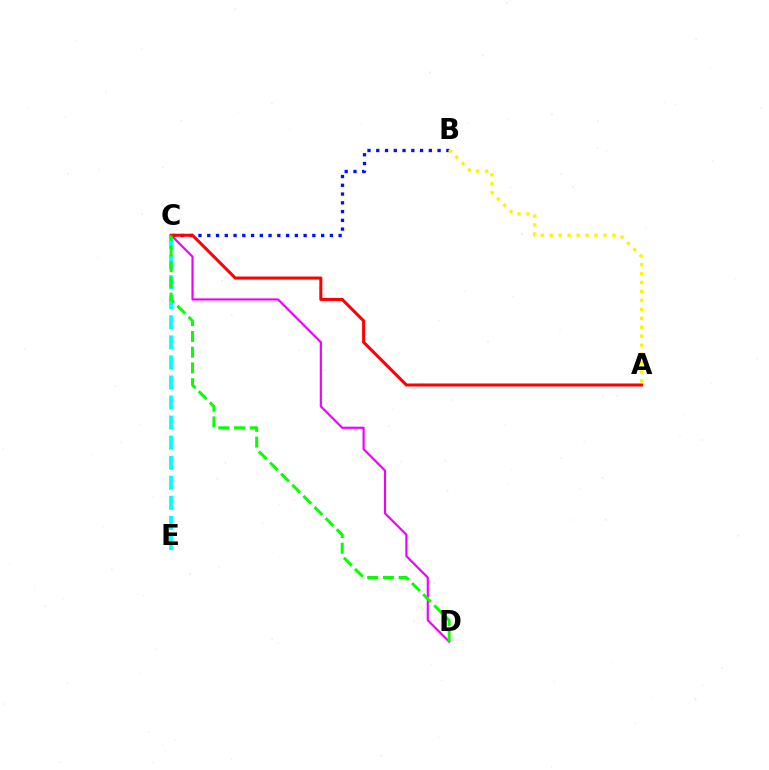{('B', 'C'): [{'color': '#0010ff', 'line_style': 'dotted', 'thickness': 2.38}], ('C', 'E'): [{'color': '#00fff6', 'line_style': 'dashed', 'thickness': 2.73}], ('A', 'B'): [{'color': '#fcf500', 'line_style': 'dotted', 'thickness': 2.43}], ('C', 'D'): [{'color': '#ee00ff', 'line_style': 'solid', 'thickness': 1.55}, {'color': '#08ff00', 'line_style': 'dashed', 'thickness': 2.14}], ('A', 'C'): [{'color': '#ff0000', 'line_style': 'solid', 'thickness': 2.19}]}